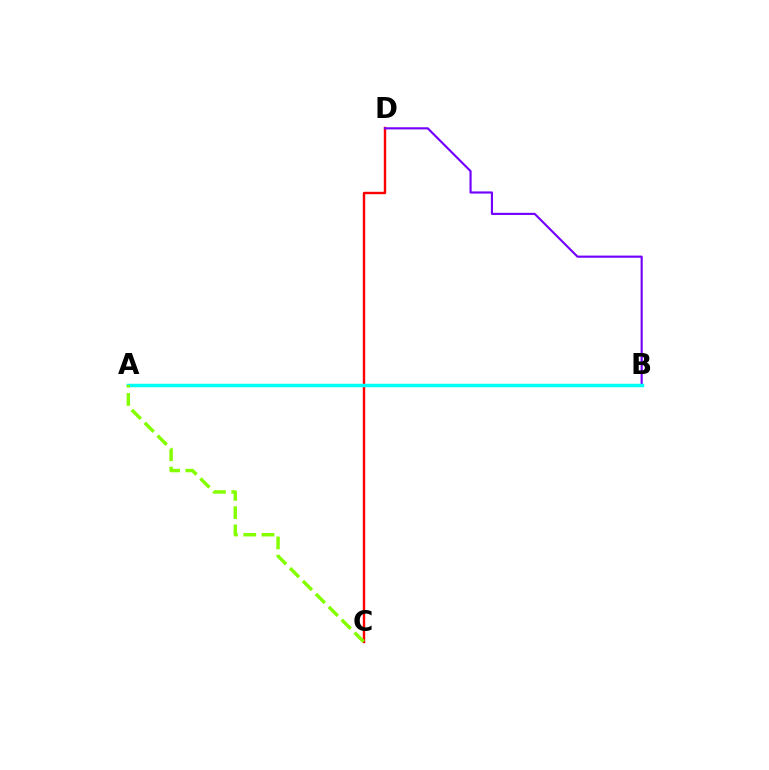{('C', 'D'): [{'color': '#ff0000', 'line_style': 'solid', 'thickness': 1.74}], ('B', 'D'): [{'color': '#7200ff', 'line_style': 'solid', 'thickness': 1.54}], ('A', 'B'): [{'color': '#00fff6', 'line_style': 'solid', 'thickness': 2.49}], ('A', 'C'): [{'color': '#84ff00', 'line_style': 'dashed', 'thickness': 2.48}]}